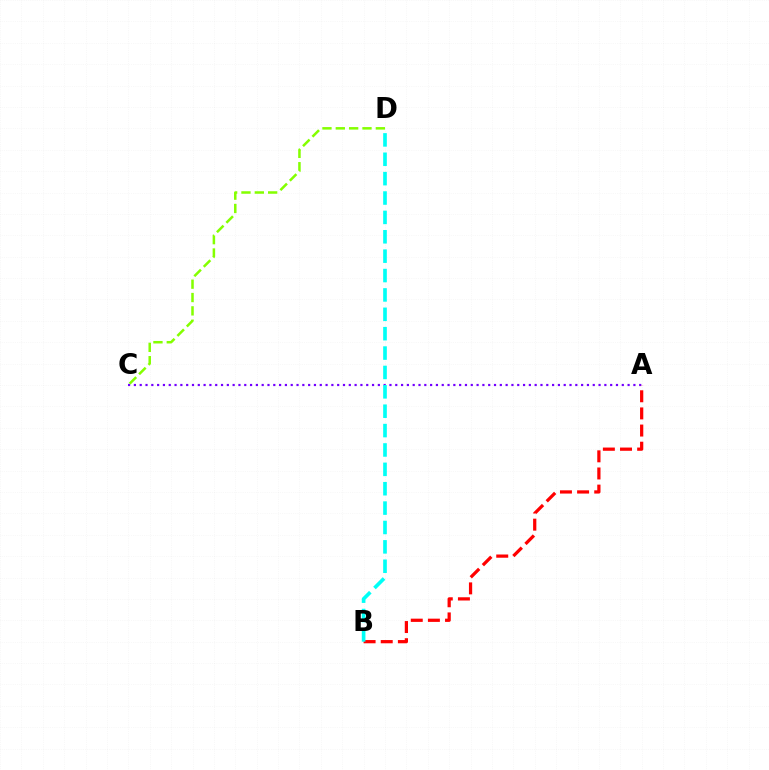{('A', 'C'): [{'color': '#7200ff', 'line_style': 'dotted', 'thickness': 1.58}], ('A', 'B'): [{'color': '#ff0000', 'line_style': 'dashed', 'thickness': 2.33}], ('B', 'D'): [{'color': '#00fff6', 'line_style': 'dashed', 'thickness': 2.63}], ('C', 'D'): [{'color': '#84ff00', 'line_style': 'dashed', 'thickness': 1.81}]}